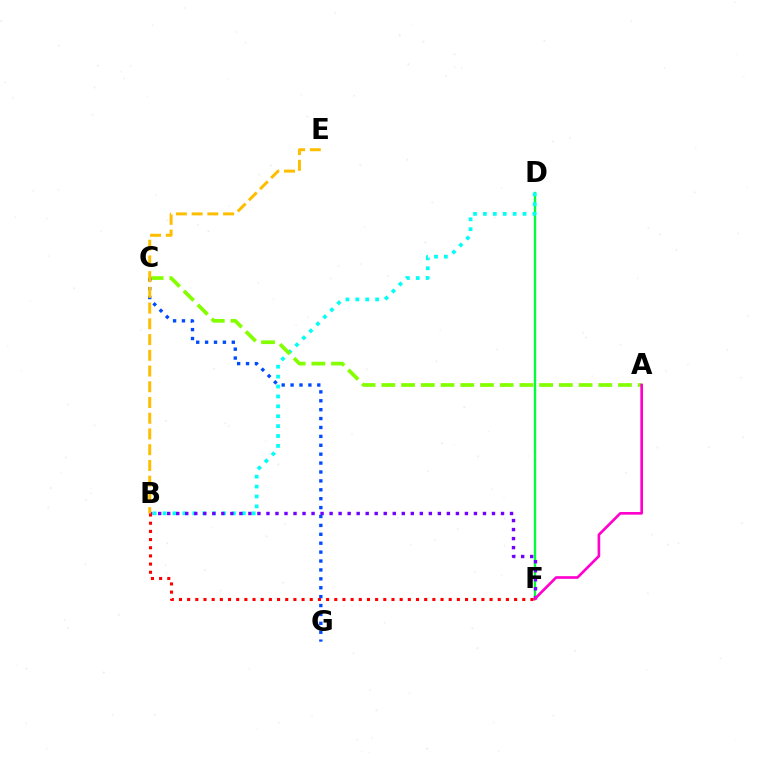{('D', 'F'): [{'color': '#00ff39', 'line_style': 'solid', 'thickness': 1.68}], ('B', 'D'): [{'color': '#00fff6', 'line_style': 'dotted', 'thickness': 2.69}], ('A', 'C'): [{'color': '#84ff00', 'line_style': 'dashed', 'thickness': 2.68}], ('B', 'F'): [{'color': '#7200ff', 'line_style': 'dotted', 'thickness': 2.45}, {'color': '#ff0000', 'line_style': 'dotted', 'thickness': 2.22}], ('A', 'F'): [{'color': '#ff00cf', 'line_style': 'solid', 'thickness': 1.91}], ('C', 'G'): [{'color': '#004bff', 'line_style': 'dotted', 'thickness': 2.42}], ('B', 'E'): [{'color': '#ffbd00', 'line_style': 'dashed', 'thickness': 2.14}]}